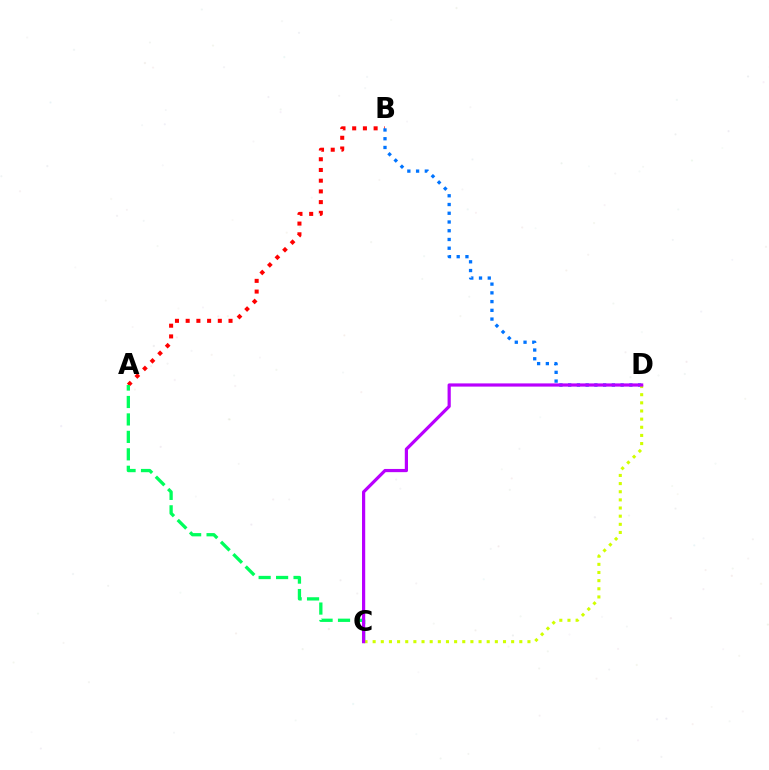{('A', 'B'): [{'color': '#ff0000', 'line_style': 'dotted', 'thickness': 2.91}], ('A', 'C'): [{'color': '#00ff5c', 'line_style': 'dashed', 'thickness': 2.37}], ('B', 'D'): [{'color': '#0074ff', 'line_style': 'dotted', 'thickness': 2.38}], ('C', 'D'): [{'color': '#d1ff00', 'line_style': 'dotted', 'thickness': 2.21}, {'color': '#b900ff', 'line_style': 'solid', 'thickness': 2.31}]}